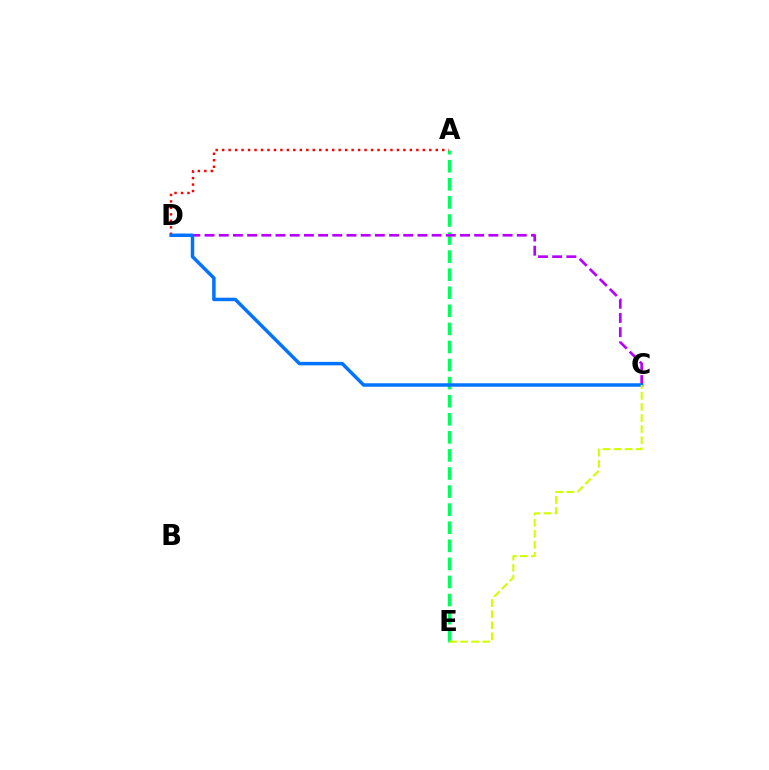{('A', 'E'): [{'color': '#00ff5c', 'line_style': 'dashed', 'thickness': 2.46}], ('A', 'D'): [{'color': '#ff0000', 'line_style': 'dotted', 'thickness': 1.76}], ('C', 'D'): [{'color': '#b900ff', 'line_style': 'dashed', 'thickness': 1.93}, {'color': '#0074ff', 'line_style': 'solid', 'thickness': 2.5}], ('C', 'E'): [{'color': '#d1ff00', 'line_style': 'dashed', 'thickness': 1.5}]}